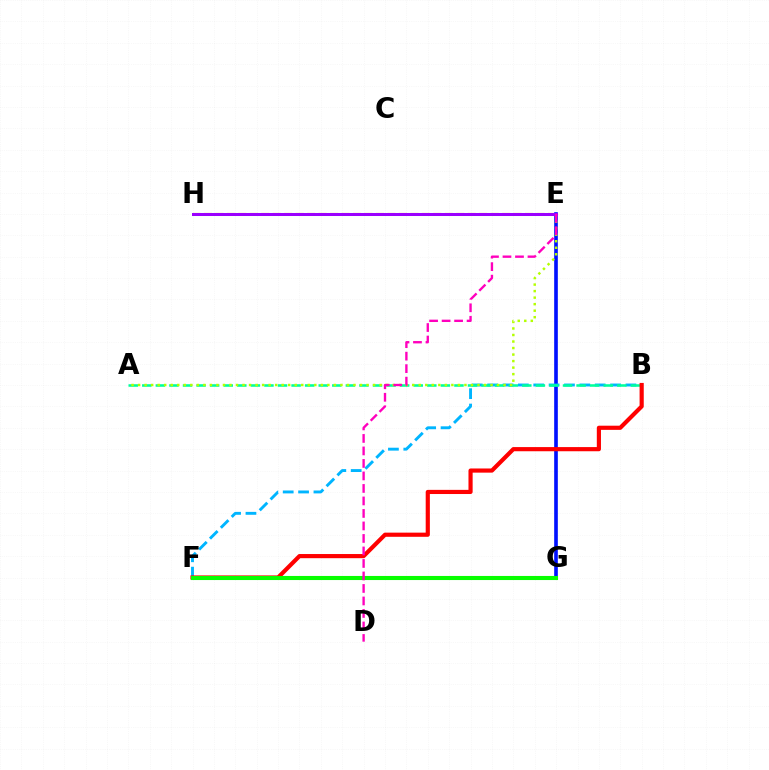{('E', 'H'): [{'color': '#ffa500', 'line_style': 'dashed', 'thickness': 1.56}, {'color': '#9b00ff', 'line_style': 'solid', 'thickness': 2.17}], ('E', 'G'): [{'color': '#0010ff', 'line_style': 'solid', 'thickness': 2.62}], ('B', 'F'): [{'color': '#00b5ff', 'line_style': 'dashed', 'thickness': 2.09}, {'color': '#ff0000', 'line_style': 'solid', 'thickness': 3.0}], ('A', 'B'): [{'color': '#00ff9d', 'line_style': 'dashed', 'thickness': 1.84}], ('A', 'E'): [{'color': '#b3ff00', 'line_style': 'dotted', 'thickness': 1.77}], ('F', 'G'): [{'color': '#08ff00', 'line_style': 'solid', 'thickness': 2.94}], ('D', 'E'): [{'color': '#ff00bd', 'line_style': 'dashed', 'thickness': 1.7}]}